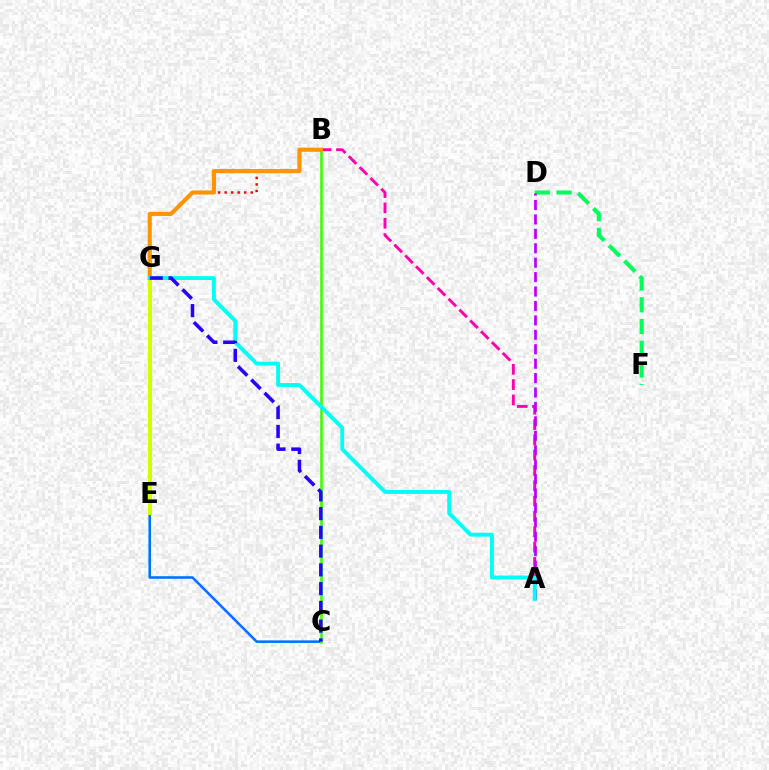{('C', 'E'): [{'color': '#0074ff', 'line_style': 'solid', 'thickness': 1.87}], ('D', 'F'): [{'color': '#00ff5c', 'line_style': 'dashed', 'thickness': 2.96}], ('A', 'B'): [{'color': '#ff00ac', 'line_style': 'dashed', 'thickness': 2.08}], ('B', 'C'): [{'color': '#3dff00', 'line_style': 'solid', 'thickness': 1.85}], ('E', 'G'): [{'color': '#d1ff00', 'line_style': 'solid', 'thickness': 2.94}], ('A', 'D'): [{'color': '#b900ff', 'line_style': 'dashed', 'thickness': 1.96}], ('B', 'G'): [{'color': '#ff0000', 'line_style': 'dotted', 'thickness': 1.77}, {'color': '#ff9400', 'line_style': 'solid', 'thickness': 2.99}], ('A', 'G'): [{'color': '#00fff6', 'line_style': 'solid', 'thickness': 2.79}], ('C', 'G'): [{'color': '#2500ff', 'line_style': 'dashed', 'thickness': 2.55}]}